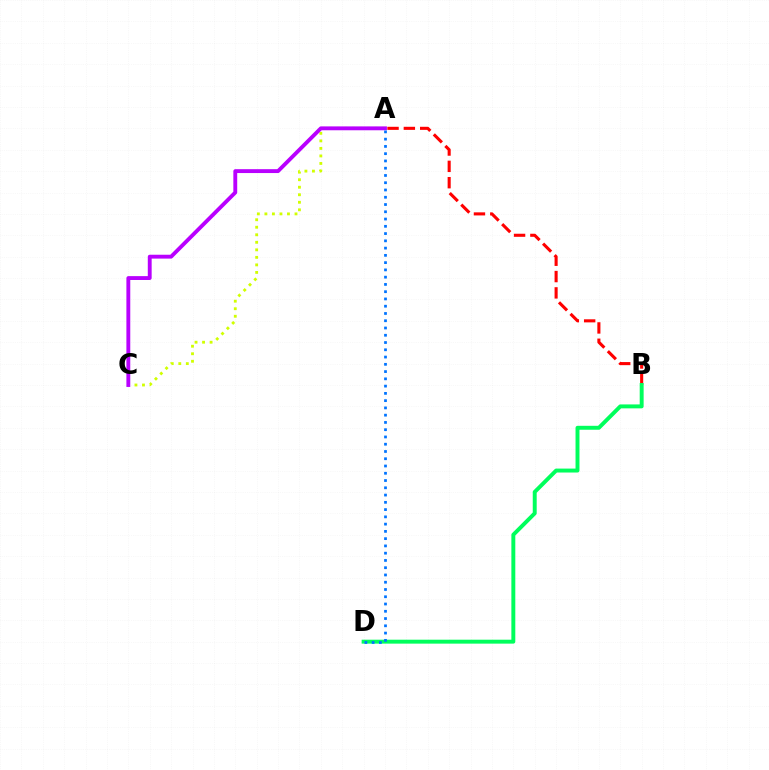{('A', 'B'): [{'color': '#ff0000', 'line_style': 'dashed', 'thickness': 2.22}], ('A', 'C'): [{'color': '#d1ff00', 'line_style': 'dotted', 'thickness': 2.05}, {'color': '#b900ff', 'line_style': 'solid', 'thickness': 2.78}], ('B', 'D'): [{'color': '#00ff5c', 'line_style': 'solid', 'thickness': 2.83}], ('A', 'D'): [{'color': '#0074ff', 'line_style': 'dotted', 'thickness': 1.97}]}